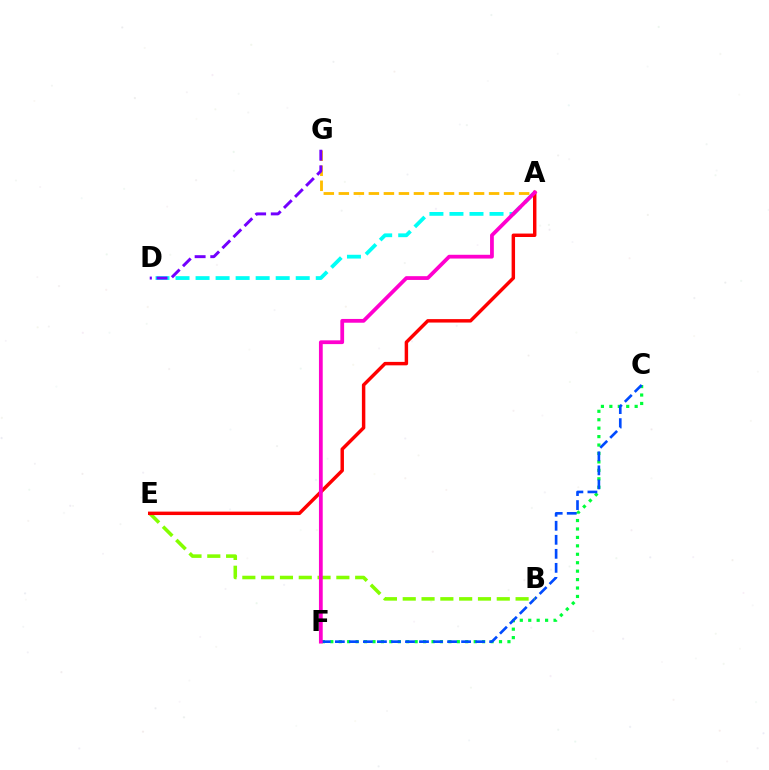{('C', 'F'): [{'color': '#00ff39', 'line_style': 'dotted', 'thickness': 2.29}, {'color': '#004bff', 'line_style': 'dashed', 'thickness': 1.91}], ('A', 'D'): [{'color': '#00fff6', 'line_style': 'dashed', 'thickness': 2.72}], ('B', 'E'): [{'color': '#84ff00', 'line_style': 'dashed', 'thickness': 2.56}], ('A', 'G'): [{'color': '#ffbd00', 'line_style': 'dashed', 'thickness': 2.04}], ('D', 'G'): [{'color': '#7200ff', 'line_style': 'dashed', 'thickness': 2.13}], ('A', 'E'): [{'color': '#ff0000', 'line_style': 'solid', 'thickness': 2.48}], ('A', 'F'): [{'color': '#ff00cf', 'line_style': 'solid', 'thickness': 2.71}]}